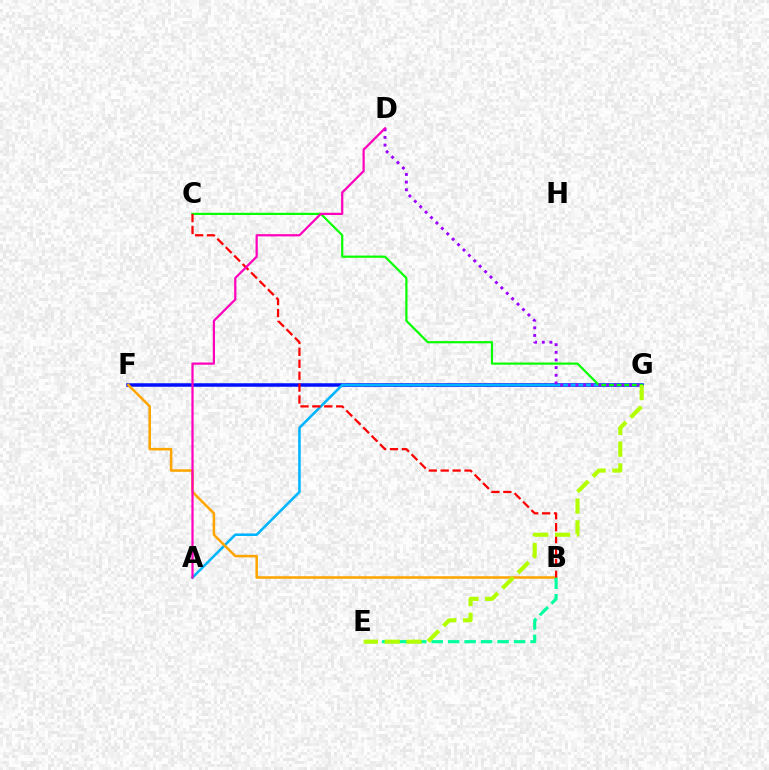{('F', 'G'): [{'color': '#0010ff', 'line_style': 'solid', 'thickness': 2.52}], ('A', 'G'): [{'color': '#00b5ff', 'line_style': 'solid', 'thickness': 1.85}], ('C', 'G'): [{'color': '#08ff00', 'line_style': 'solid', 'thickness': 1.58}], ('B', 'F'): [{'color': '#ffa500', 'line_style': 'solid', 'thickness': 1.83}], ('B', 'E'): [{'color': '#00ff9d', 'line_style': 'dashed', 'thickness': 2.24}], ('D', 'G'): [{'color': '#9b00ff', 'line_style': 'dotted', 'thickness': 2.08}], ('B', 'C'): [{'color': '#ff0000', 'line_style': 'dashed', 'thickness': 1.62}], ('E', 'G'): [{'color': '#b3ff00', 'line_style': 'dashed', 'thickness': 2.96}], ('A', 'D'): [{'color': '#ff00bd', 'line_style': 'solid', 'thickness': 1.6}]}